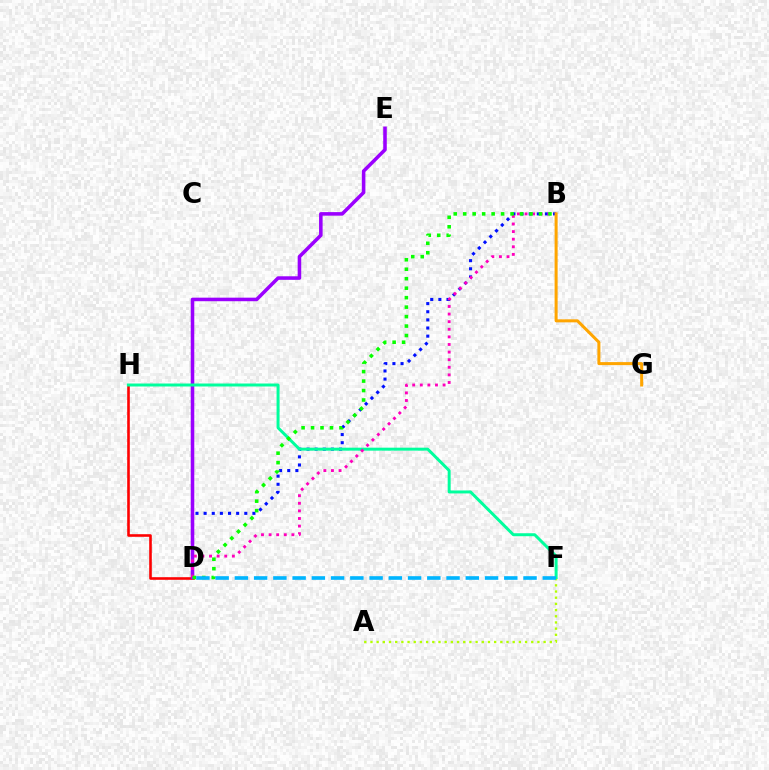{('A', 'F'): [{'color': '#b3ff00', 'line_style': 'dotted', 'thickness': 1.68}], ('B', 'D'): [{'color': '#0010ff', 'line_style': 'dotted', 'thickness': 2.21}, {'color': '#ff00bd', 'line_style': 'dotted', 'thickness': 2.06}, {'color': '#08ff00', 'line_style': 'dotted', 'thickness': 2.57}], ('D', 'H'): [{'color': '#ff0000', 'line_style': 'solid', 'thickness': 1.87}], ('D', 'E'): [{'color': '#9b00ff', 'line_style': 'solid', 'thickness': 2.56}], ('F', 'H'): [{'color': '#00ff9d', 'line_style': 'solid', 'thickness': 2.14}], ('D', 'F'): [{'color': '#00b5ff', 'line_style': 'dashed', 'thickness': 2.61}], ('B', 'G'): [{'color': '#ffa500', 'line_style': 'solid', 'thickness': 2.17}]}